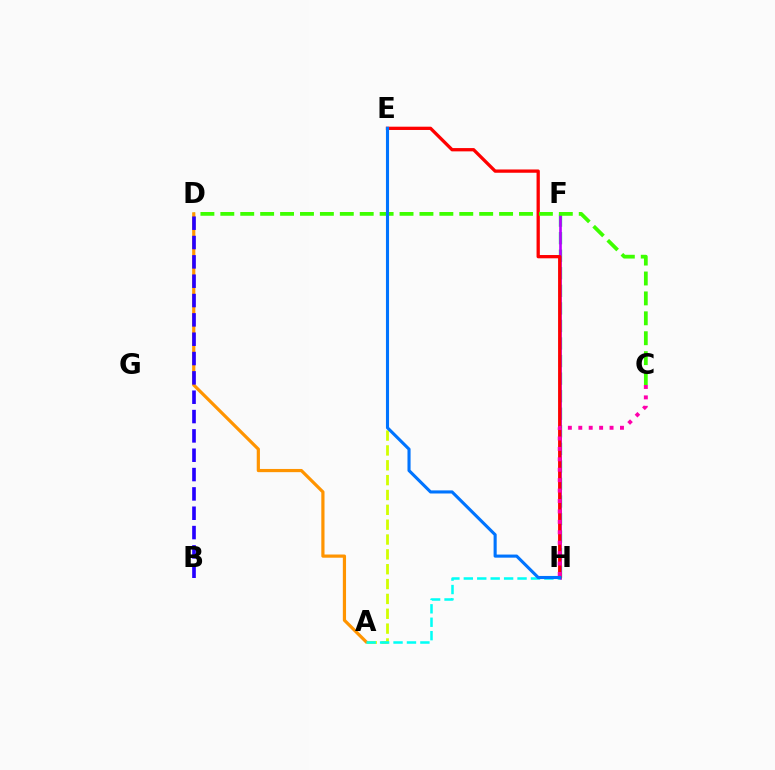{('F', 'H'): [{'color': '#00ff5c', 'line_style': 'dashed', 'thickness': 2.38}, {'color': '#b900ff', 'line_style': 'solid', 'thickness': 1.91}], ('E', 'H'): [{'color': '#ff0000', 'line_style': 'solid', 'thickness': 2.37}, {'color': '#0074ff', 'line_style': 'solid', 'thickness': 2.23}], ('A', 'E'): [{'color': '#d1ff00', 'line_style': 'dashed', 'thickness': 2.02}], ('C', 'H'): [{'color': '#ff00ac', 'line_style': 'dotted', 'thickness': 2.83}], ('C', 'D'): [{'color': '#3dff00', 'line_style': 'dashed', 'thickness': 2.71}], ('A', 'D'): [{'color': '#ff9400', 'line_style': 'solid', 'thickness': 2.3}], ('B', 'D'): [{'color': '#2500ff', 'line_style': 'dashed', 'thickness': 2.63}], ('A', 'H'): [{'color': '#00fff6', 'line_style': 'dashed', 'thickness': 1.82}]}